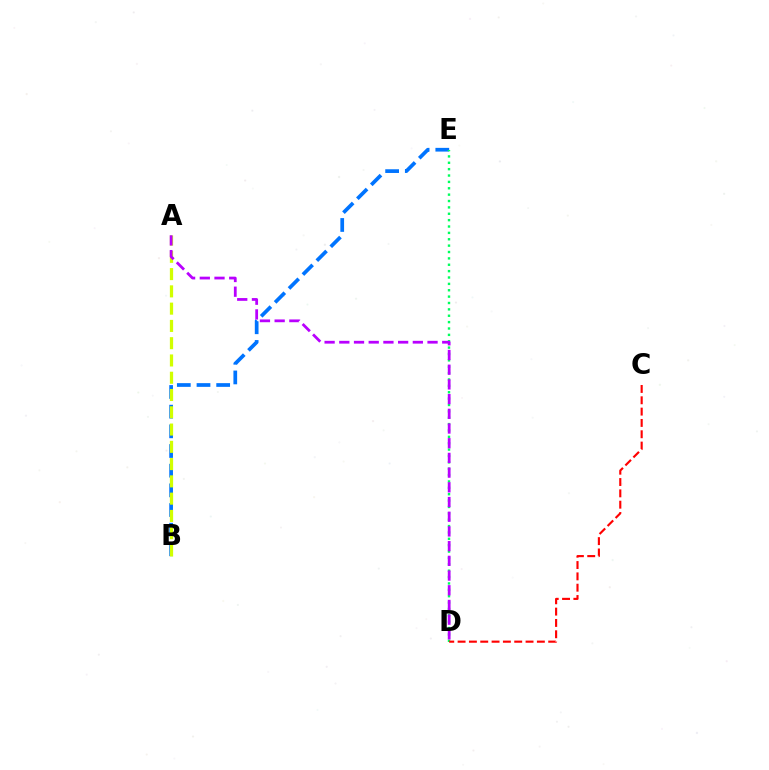{('B', 'E'): [{'color': '#0074ff', 'line_style': 'dashed', 'thickness': 2.67}], ('A', 'B'): [{'color': '#d1ff00', 'line_style': 'dashed', 'thickness': 2.35}], ('D', 'E'): [{'color': '#00ff5c', 'line_style': 'dotted', 'thickness': 1.73}], ('C', 'D'): [{'color': '#ff0000', 'line_style': 'dashed', 'thickness': 1.54}], ('A', 'D'): [{'color': '#b900ff', 'line_style': 'dashed', 'thickness': 2.0}]}